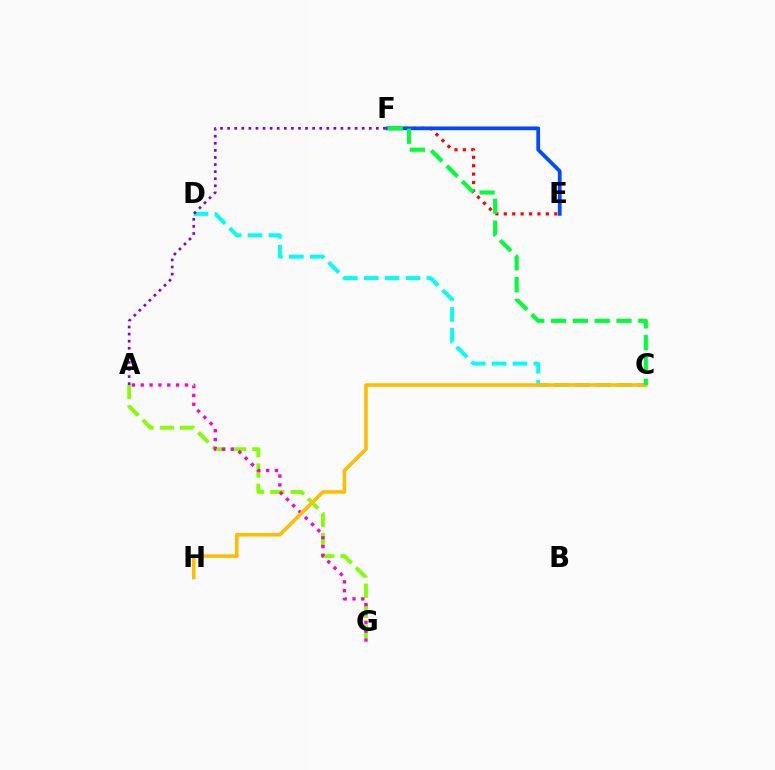{('A', 'G'): [{'color': '#84ff00', 'line_style': 'dashed', 'thickness': 2.75}, {'color': '#ff00cf', 'line_style': 'dotted', 'thickness': 2.4}], ('C', 'D'): [{'color': '#00fff6', 'line_style': 'dashed', 'thickness': 2.84}], ('E', 'F'): [{'color': '#ff0000', 'line_style': 'dotted', 'thickness': 2.29}, {'color': '#004bff', 'line_style': 'solid', 'thickness': 2.7}], ('C', 'H'): [{'color': '#ffbd00', 'line_style': 'solid', 'thickness': 2.56}], ('A', 'F'): [{'color': '#7200ff', 'line_style': 'dotted', 'thickness': 1.92}], ('C', 'F'): [{'color': '#00ff39', 'line_style': 'dashed', 'thickness': 2.97}]}